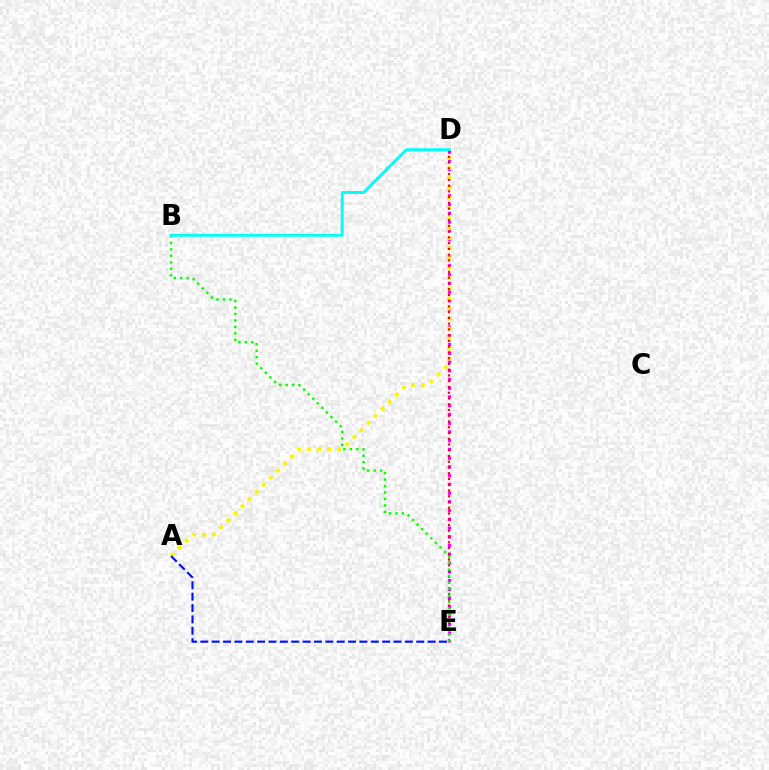{('D', 'E'): [{'color': '#ee00ff', 'line_style': 'dotted', 'thickness': 2.38}, {'color': '#ff0000', 'line_style': 'dotted', 'thickness': 1.56}], ('A', 'D'): [{'color': '#fcf500', 'line_style': 'dotted', 'thickness': 2.72}], ('A', 'E'): [{'color': '#0010ff', 'line_style': 'dashed', 'thickness': 1.54}], ('B', 'E'): [{'color': '#08ff00', 'line_style': 'dotted', 'thickness': 1.75}], ('B', 'D'): [{'color': '#00fff6', 'line_style': 'solid', 'thickness': 2.11}]}